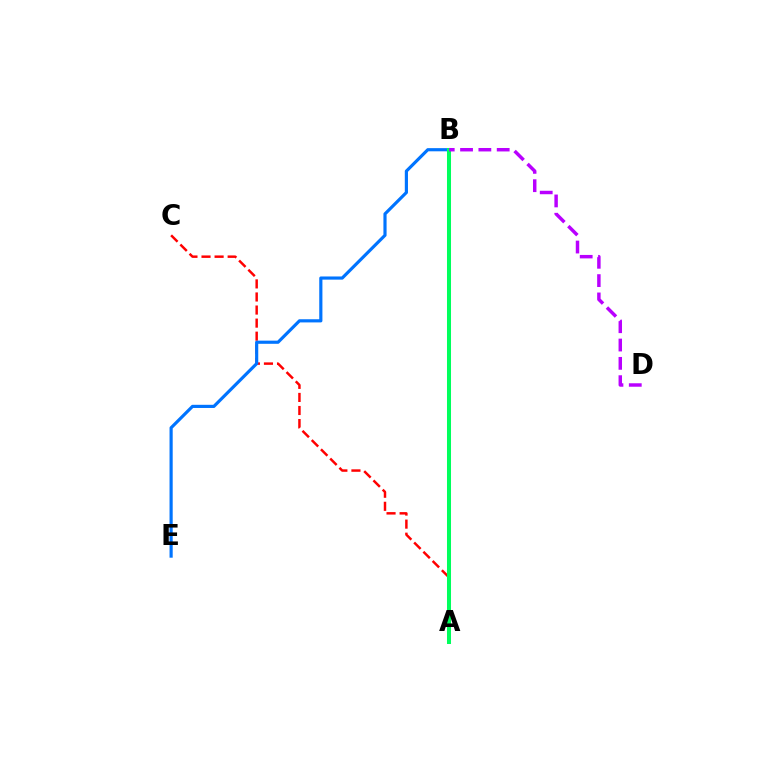{('A', 'C'): [{'color': '#ff0000', 'line_style': 'dashed', 'thickness': 1.78}], ('B', 'E'): [{'color': '#0074ff', 'line_style': 'solid', 'thickness': 2.28}], ('A', 'B'): [{'color': '#d1ff00', 'line_style': 'dotted', 'thickness': 1.63}, {'color': '#00ff5c', 'line_style': 'solid', 'thickness': 2.9}], ('B', 'D'): [{'color': '#b900ff', 'line_style': 'dashed', 'thickness': 2.49}]}